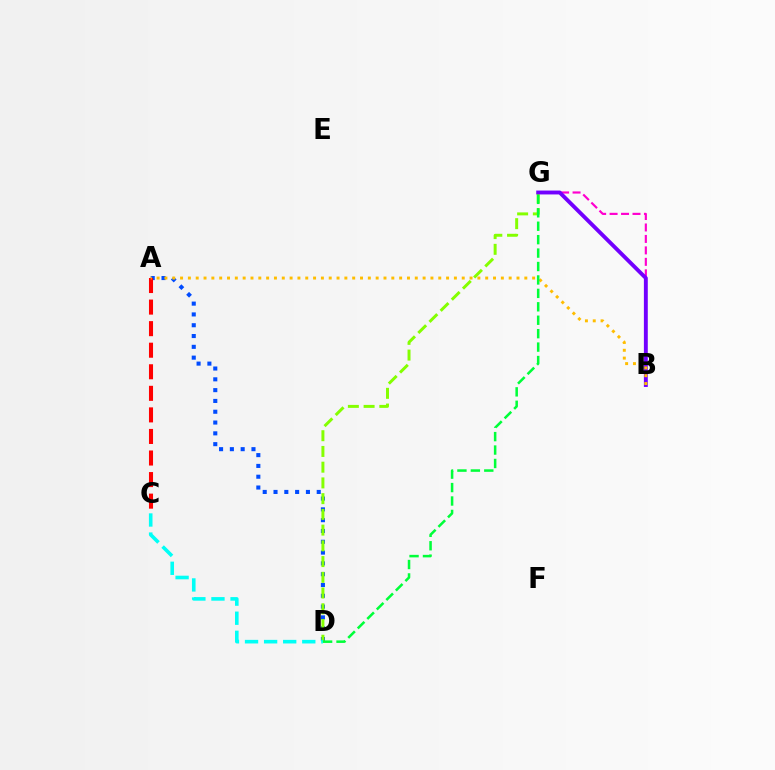{('B', 'G'): [{'color': '#ff00cf', 'line_style': 'dashed', 'thickness': 1.56}, {'color': '#7200ff', 'line_style': 'solid', 'thickness': 2.8}], ('A', 'D'): [{'color': '#004bff', 'line_style': 'dotted', 'thickness': 2.94}], ('D', 'G'): [{'color': '#84ff00', 'line_style': 'dashed', 'thickness': 2.14}, {'color': '#00ff39', 'line_style': 'dashed', 'thickness': 1.82}], ('A', 'C'): [{'color': '#ff0000', 'line_style': 'dashed', 'thickness': 2.93}], ('A', 'B'): [{'color': '#ffbd00', 'line_style': 'dotted', 'thickness': 2.13}], ('C', 'D'): [{'color': '#00fff6', 'line_style': 'dashed', 'thickness': 2.59}]}